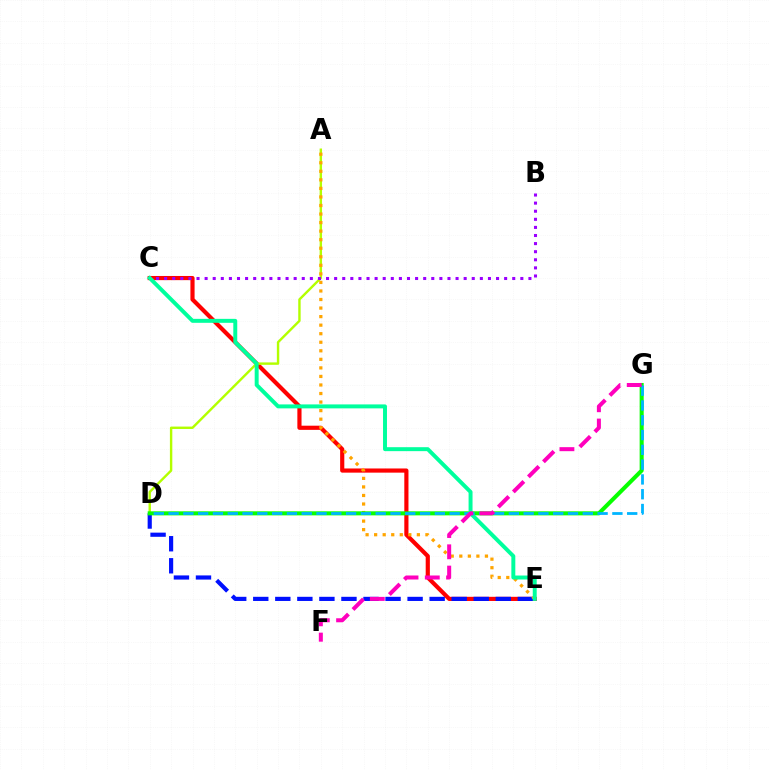{('C', 'E'): [{'color': '#ff0000', 'line_style': 'solid', 'thickness': 3.0}, {'color': '#00ff9d', 'line_style': 'solid', 'thickness': 2.85}], ('A', 'D'): [{'color': '#b3ff00', 'line_style': 'solid', 'thickness': 1.73}], ('D', 'E'): [{'color': '#0010ff', 'line_style': 'dashed', 'thickness': 3.0}], ('A', 'E'): [{'color': '#ffa500', 'line_style': 'dotted', 'thickness': 2.32}], ('B', 'C'): [{'color': '#9b00ff', 'line_style': 'dotted', 'thickness': 2.2}], ('D', 'G'): [{'color': '#08ff00', 'line_style': 'solid', 'thickness': 2.92}, {'color': '#00b5ff', 'line_style': 'dashed', 'thickness': 2.01}], ('F', 'G'): [{'color': '#ff00bd', 'line_style': 'dashed', 'thickness': 2.89}]}